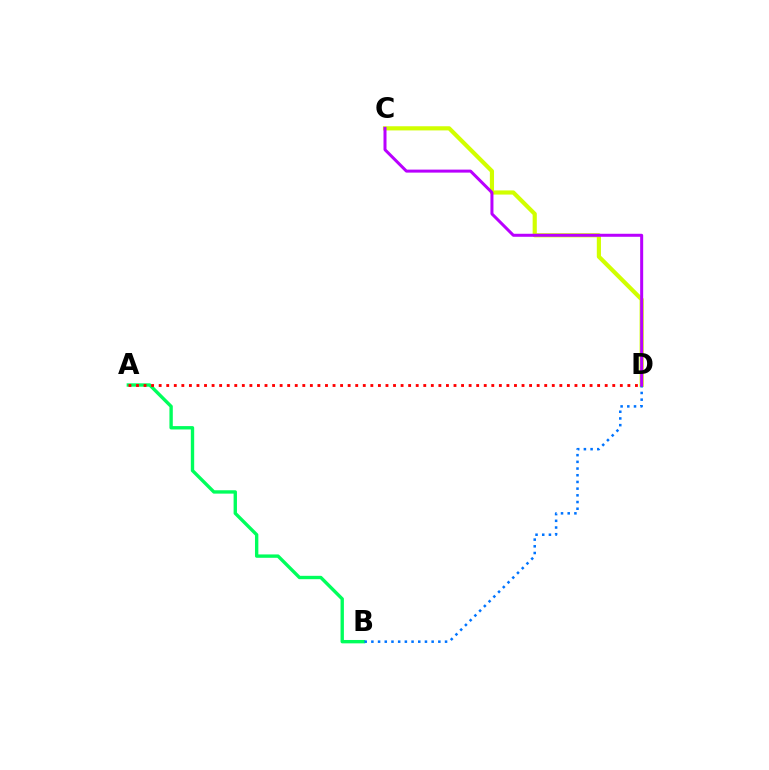{('A', 'B'): [{'color': '#00ff5c', 'line_style': 'solid', 'thickness': 2.43}], ('C', 'D'): [{'color': '#d1ff00', 'line_style': 'solid', 'thickness': 2.99}, {'color': '#b900ff', 'line_style': 'solid', 'thickness': 2.16}], ('B', 'D'): [{'color': '#0074ff', 'line_style': 'dotted', 'thickness': 1.82}], ('A', 'D'): [{'color': '#ff0000', 'line_style': 'dotted', 'thickness': 2.05}]}